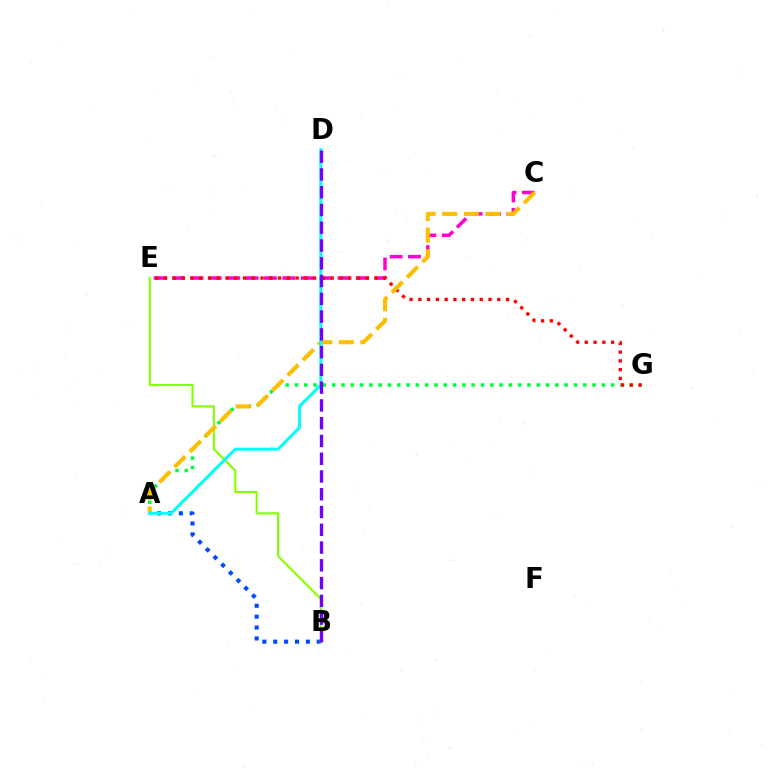{('C', 'E'): [{'color': '#ff00cf', 'line_style': 'dashed', 'thickness': 2.5}], ('A', 'G'): [{'color': '#00ff39', 'line_style': 'dotted', 'thickness': 2.53}], ('A', 'B'): [{'color': '#004bff', 'line_style': 'dotted', 'thickness': 2.96}], ('B', 'E'): [{'color': '#84ff00', 'line_style': 'solid', 'thickness': 1.52}], ('E', 'G'): [{'color': '#ff0000', 'line_style': 'dotted', 'thickness': 2.38}], ('A', 'C'): [{'color': '#ffbd00', 'line_style': 'dashed', 'thickness': 2.93}], ('A', 'D'): [{'color': '#00fff6', 'line_style': 'solid', 'thickness': 2.15}], ('B', 'D'): [{'color': '#7200ff', 'line_style': 'dashed', 'thickness': 2.41}]}